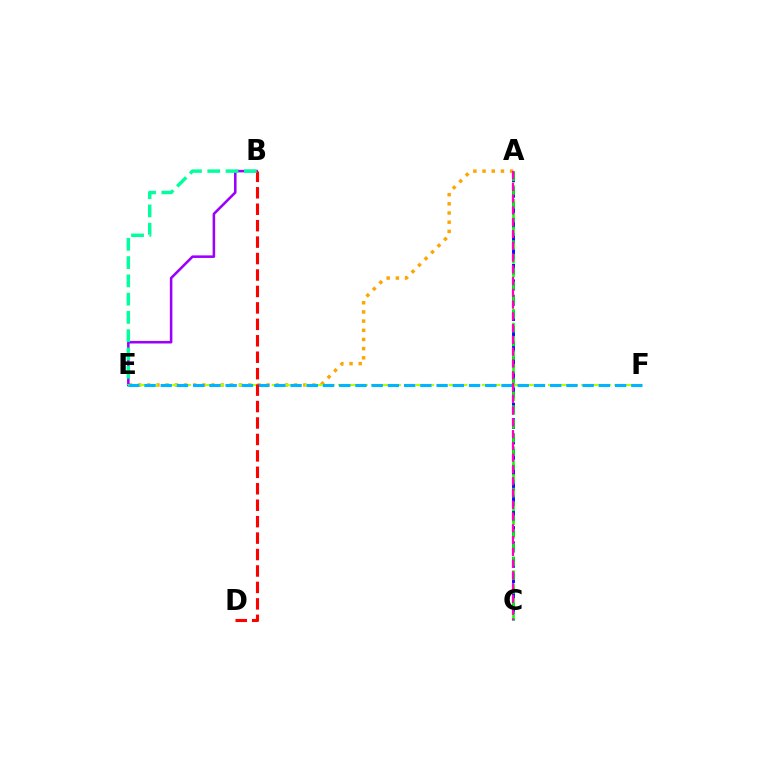{('A', 'E'): [{'color': '#ffa500', 'line_style': 'dotted', 'thickness': 2.49}], ('A', 'C'): [{'color': '#0010ff', 'line_style': 'dashed', 'thickness': 2.09}, {'color': '#08ff00', 'line_style': 'dashed', 'thickness': 1.87}, {'color': '#ff00bd', 'line_style': 'dashed', 'thickness': 1.6}], ('B', 'E'): [{'color': '#9b00ff', 'line_style': 'solid', 'thickness': 1.84}, {'color': '#00ff9d', 'line_style': 'dashed', 'thickness': 2.48}], ('E', 'F'): [{'color': '#b3ff00', 'line_style': 'dashed', 'thickness': 1.5}, {'color': '#00b5ff', 'line_style': 'dashed', 'thickness': 2.2}], ('B', 'D'): [{'color': '#ff0000', 'line_style': 'dashed', 'thickness': 2.23}]}